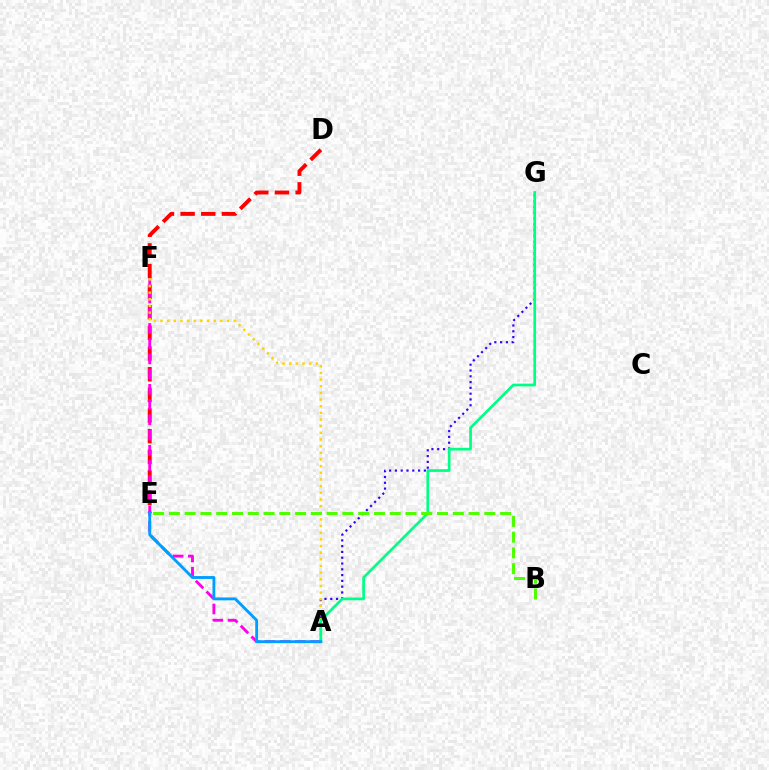{('D', 'E'): [{'color': '#ff0000', 'line_style': 'dashed', 'thickness': 2.8}], ('A', 'F'): [{'color': '#ff00ed', 'line_style': 'dashed', 'thickness': 2.07}, {'color': '#ffd500', 'line_style': 'dotted', 'thickness': 1.81}], ('A', 'G'): [{'color': '#3700ff', 'line_style': 'dotted', 'thickness': 1.57}, {'color': '#00ff86', 'line_style': 'solid', 'thickness': 1.94}], ('B', 'E'): [{'color': '#4fff00', 'line_style': 'dashed', 'thickness': 2.14}], ('A', 'E'): [{'color': '#009eff', 'line_style': 'solid', 'thickness': 2.06}]}